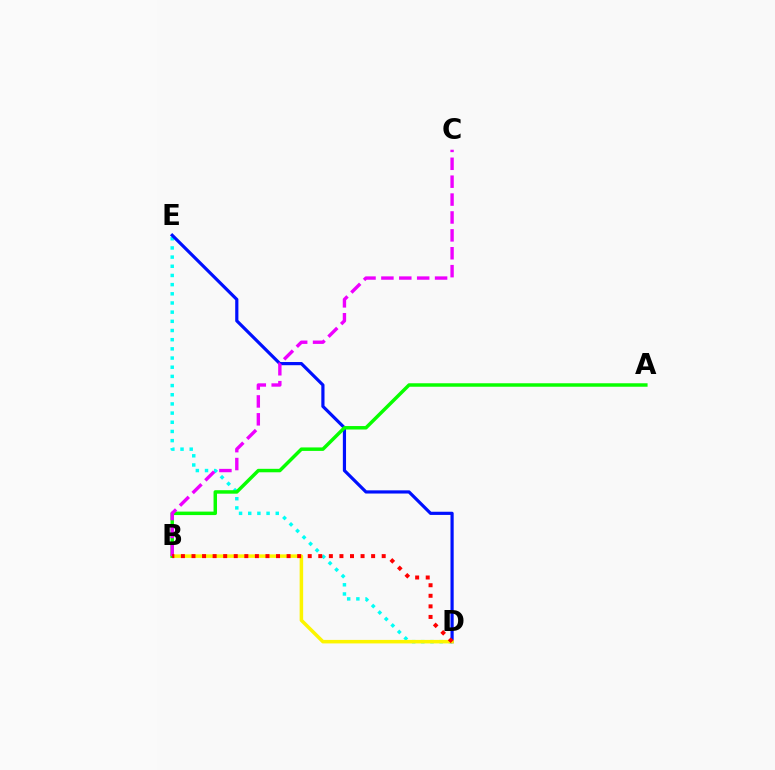{('D', 'E'): [{'color': '#00fff6', 'line_style': 'dotted', 'thickness': 2.49}, {'color': '#0010ff', 'line_style': 'solid', 'thickness': 2.3}], ('B', 'D'): [{'color': '#fcf500', 'line_style': 'solid', 'thickness': 2.53}, {'color': '#ff0000', 'line_style': 'dotted', 'thickness': 2.87}], ('A', 'B'): [{'color': '#08ff00', 'line_style': 'solid', 'thickness': 2.5}], ('B', 'C'): [{'color': '#ee00ff', 'line_style': 'dashed', 'thickness': 2.43}]}